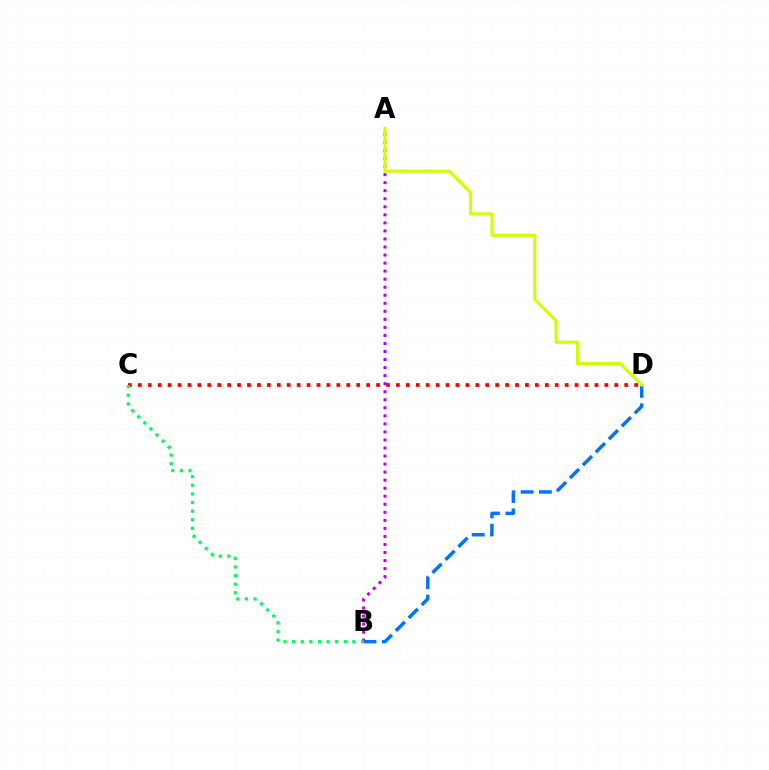{('C', 'D'): [{'color': '#ff0000', 'line_style': 'dotted', 'thickness': 2.7}], ('B', 'D'): [{'color': '#0074ff', 'line_style': 'dashed', 'thickness': 2.49}], ('A', 'B'): [{'color': '#b900ff', 'line_style': 'dotted', 'thickness': 2.18}], ('B', 'C'): [{'color': '#00ff5c', 'line_style': 'dotted', 'thickness': 2.34}], ('A', 'D'): [{'color': '#d1ff00', 'line_style': 'solid', 'thickness': 2.27}]}